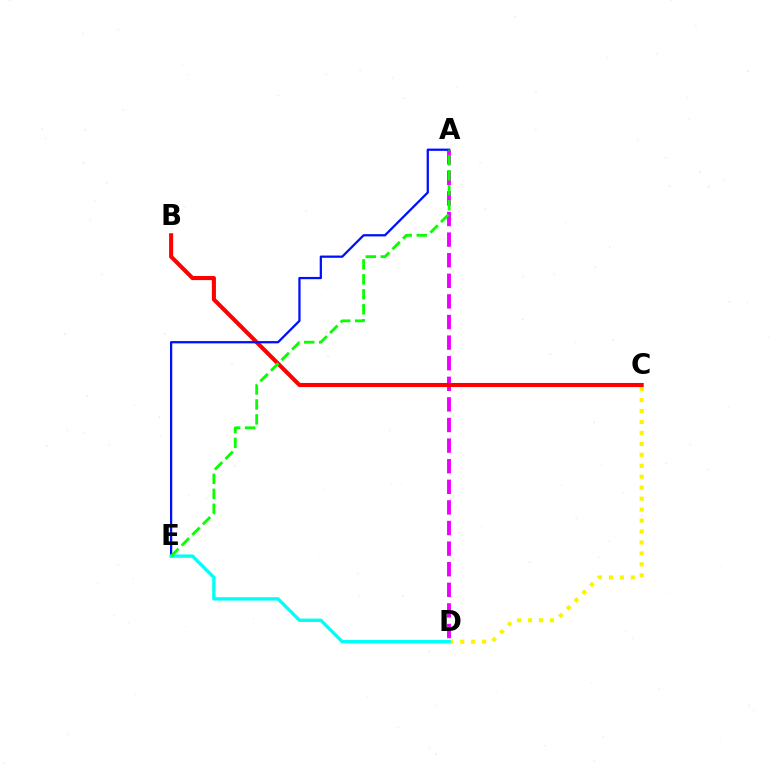{('C', 'D'): [{'color': '#fcf500', 'line_style': 'dotted', 'thickness': 2.98}], ('A', 'D'): [{'color': '#ee00ff', 'line_style': 'dashed', 'thickness': 2.8}], ('B', 'C'): [{'color': '#ff0000', 'line_style': 'solid', 'thickness': 2.94}], ('A', 'E'): [{'color': '#0010ff', 'line_style': 'solid', 'thickness': 1.63}, {'color': '#08ff00', 'line_style': 'dashed', 'thickness': 2.03}], ('D', 'E'): [{'color': '#00fff6', 'line_style': 'solid', 'thickness': 2.42}]}